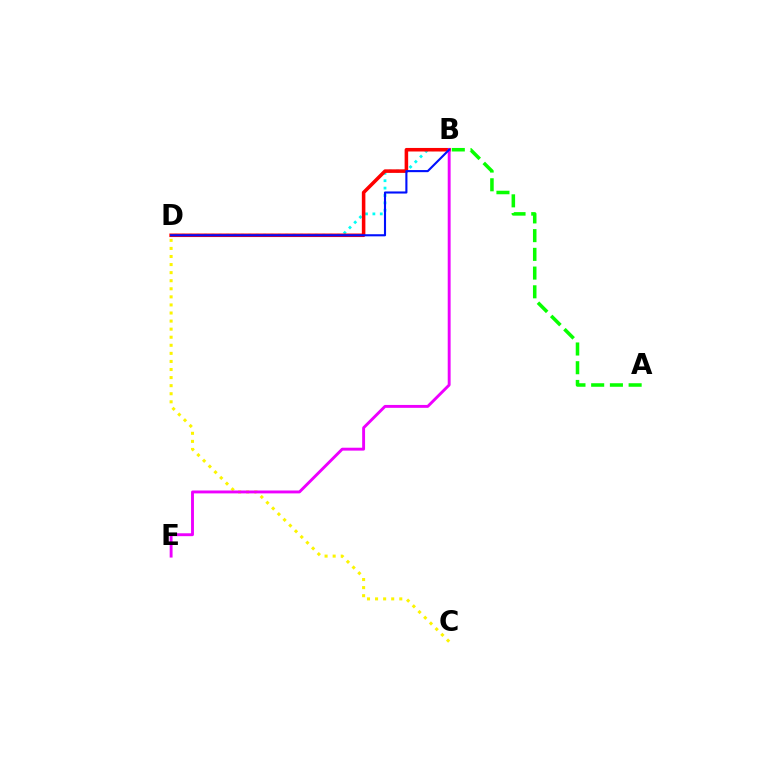{('B', 'D'): [{'color': '#00fff6', 'line_style': 'dotted', 'thickness': 2.01}, {'color': '#ff0000', 'line_style': 'solid', 'thickness': 2.55}, {'color': '#0010ff', 'line_style': 'solid', 'thickness': 1.52}], ('C', 'D'): [{'color': '#fcf500', 'line_style': 'dotted', 'thickness': 2.19}], ('B', 'E'): [{'color': '#ee00ff', 'line_style': 'solid', 'thickness': 2.08}], ('A', 'B'): [{'color': '#08ff00', 'line_style': 'dashed', 'thickness': 2.54}]}